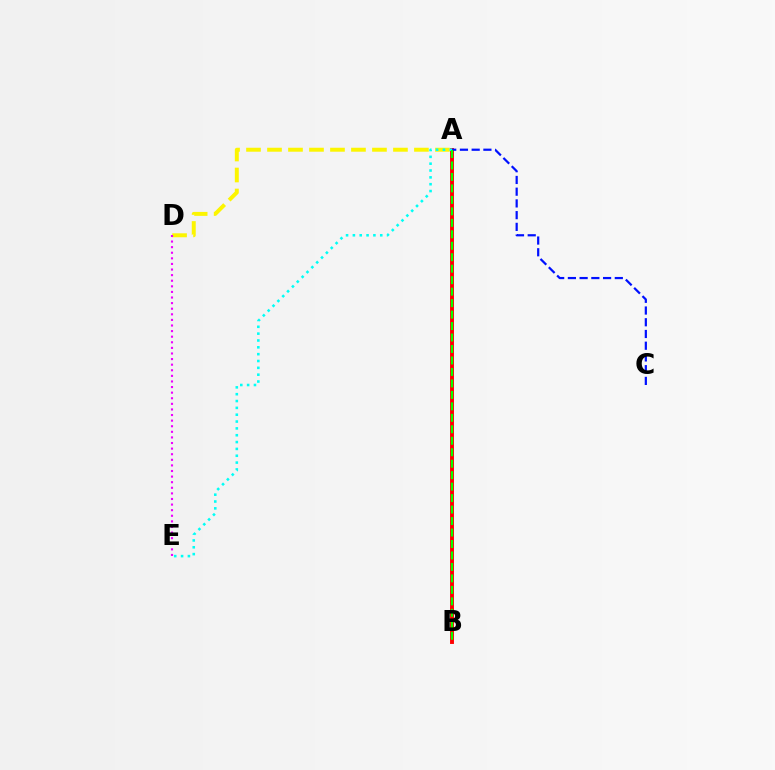{('A', 'D'): [{'color': '#fcf500', 'line_style': 'dashed', 'thickness': 2.85}], ('A', 'B'): [{'color': '#ff0000', 'line_style': 'solid', 'thickness': 2.81}, {'color': '#08ff00', 'line_style': 'dashed', 'thickness': 1.56}], ('A', 'C'): [{'color': '#0010ff', 'line_style': 'dashed', 'thickness': 1.59}], ('A', 'E'): [{'color': '#00fff6', 'line_style': 'dotted', 'thickness': 1.86}], ('D', 'E'): [{'color': '#ee00ff', 'line_style': 'dotted', 'thickness': 1.52}]}